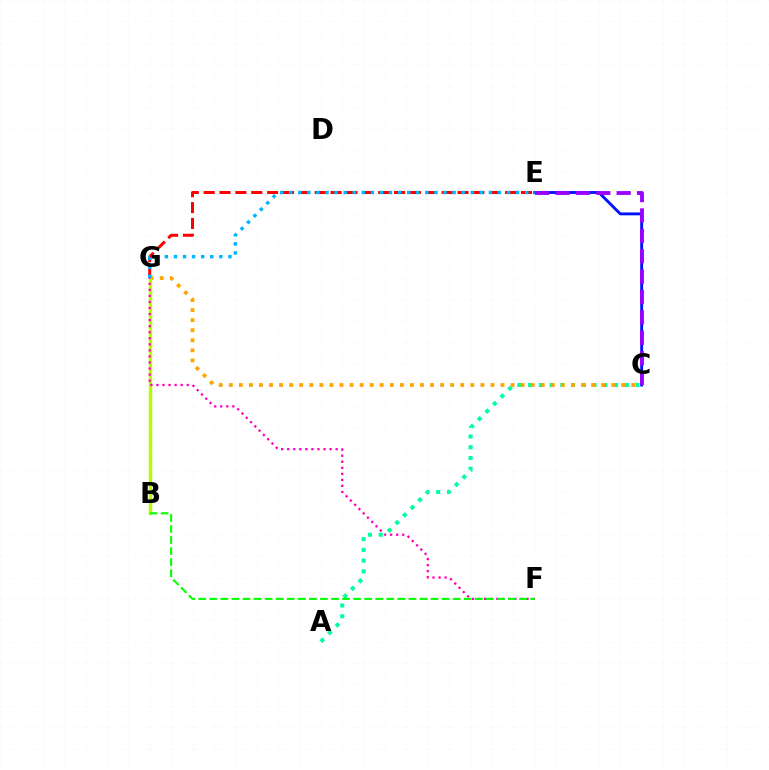{('A', 'C'): [{'color': '#00ff9d', 'line_style': 'dotted', 'thickness': 2.92}], ('C', 'G'): [{'color': '#ffa500', 'line_style': 'dotted', 'thickness': 2.73}], ('B', 'G'): [{'color': '#b3ff00', 'line_style': 'solid', 'thickness': 2.44}], ('C', 'E'): [{'color': '#0010ff', 'line_style': 'solid', 'thickness': 2.07}, {'color': '#9b00ff', 'line_style': 'dashed', 'thickness': 2.77}], ('E', 'G'): [{'color': '#ff0000', 'line_style': 'dashed', 'thickness': 2.16}, {'color': '#00b5ff', 'line_style': 'dotted', 'thickness': 2.47}], ('F', 'G'): [{'color': '#ff00bd', 'line_style': 'dotted', 'thickness': 1.64}], ('B', 'F'): [{'color': '#08ff00', 'line_style': 'dashed', 'thickness': 1.5}]}